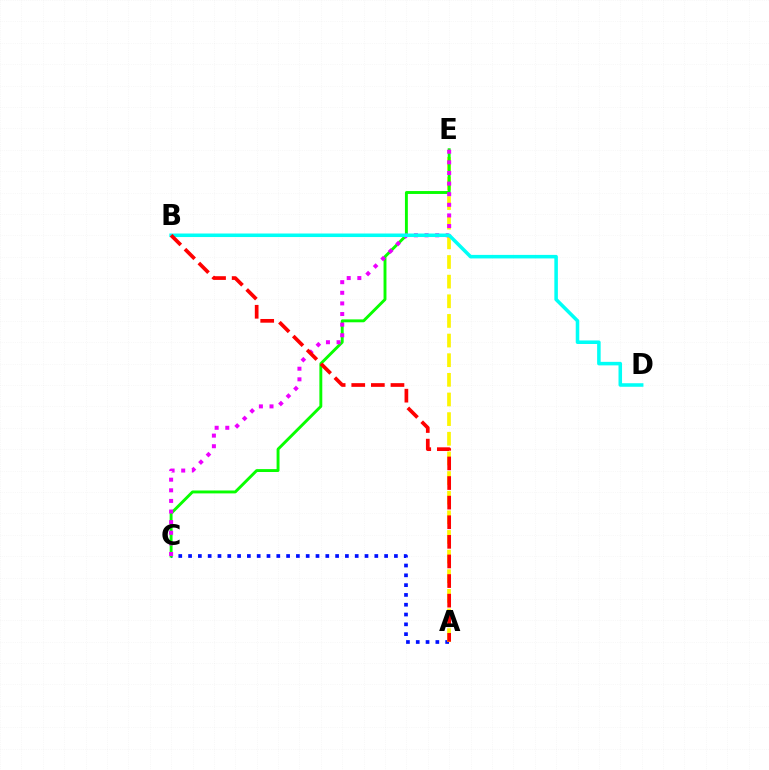{('A', 'C'): [{'color': '#0010ff', 'line_style': 'dotted', 'thickness': 2.66}], ('A', 'E'): [{'color': '#fcf500', 'line_style': 'dashed', 'thickness': 2.67}], ('C', 'E'): [{'color': '#08ff00', 'line_style': 'solid', 'thickness': 2.09}, {'color': '#ee00ff', 'line_style': 'dotted', 'thickness': 2.88}], ('B', 'D'): [{'color': '#00fff6', 'line_style': 'solid', 'thickness': 2.55}], ('A', 'B'): [{'color': '#ff0000', 'line_style': 'dashed', 'thickness': 2.66}]}